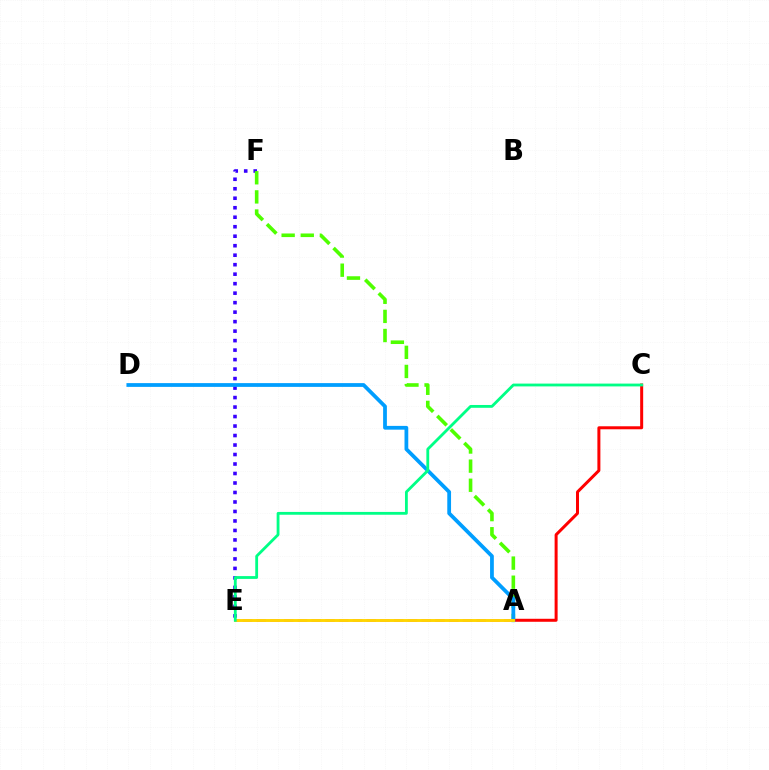{('A', 'E'): [{'color': '#ff00ed', 'line_style': 'dashed', 'thickness': 1.87}, {'color': '#ffd500', 'line_style': 'solid', 'thickness': 2.09}], ('E', 'F'): [{'color': '#3700ff', 'line_style': 'dotted', 'thickness': 2.58}], ('A', 'C'): [{'color': '#ff0000', 'line_style': 'solid', 'thickness': 2.16}], ('A', 'F'): [{'color': '#4fff00', 'line_style': 'dashed', 'thickness': 2.6}], ('A', 'D'): [{'color': '#009eff', 'line_style': 'solid', 'thickness': 2.71}], ('C', 'E'): [{'color': '#00ff86', 'line_style': 'solid', 'thickness': 2.03}]}